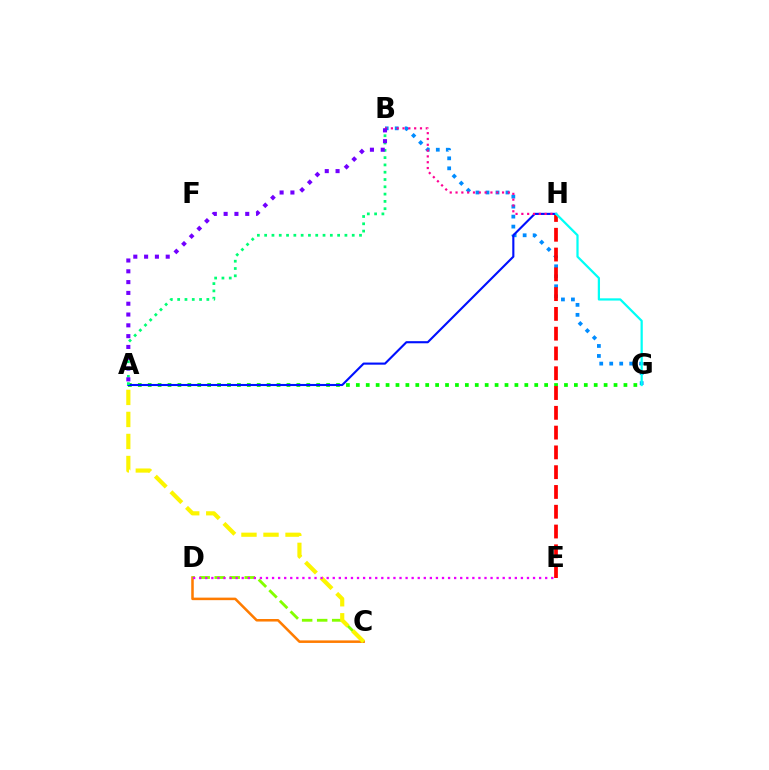{('B', 'G'): [{'color': '#008cff', 'line_style': 'dotted', 'thickness': 2.71}], ('A', 'G'): [{'color': '#08ff00', 'line_style': 'dotted', 'thickness': 2.69}], ('E', 'H'): [{'color': '#ff0000', 'line_style': 'dashed', 'thickness': 2.69}], ('A', 'H'): [{'color': '#0010ff', 'line_style': 'solid', 'thickness': 1.53}], ('C', 'D'): [{'color': '#ff7c00', 'line_style': 'solid', 'thickness': 1.82}, {'color': '#84ff00', 'line_style': 'dashed', 'thickness': 2.04}], ('A', 'C'): [{'color': '#fcf500', 'line_style': 'dashed', 'thickness': 2.99}], ('A', 'B'): [{'color': '#00ff74', 'line_style': 'dotted', 'thickness': 1.98}, {'color': '#7200ff', 'line_style': 'dotted', 'thickness': 2.94}], ('B', 'H'): [{'color': '#ff0094', 'line_style': 'dotted', 'thickness': 1.58}], ('D', 'E'): [{'color': '#ee00ff', 'line_style': 'dotted', 'thickness': 1.65}], ('G', 'H'): [{'color': '#00fff6', 'line_style': 'solid', 'thickness': 1.61}]}